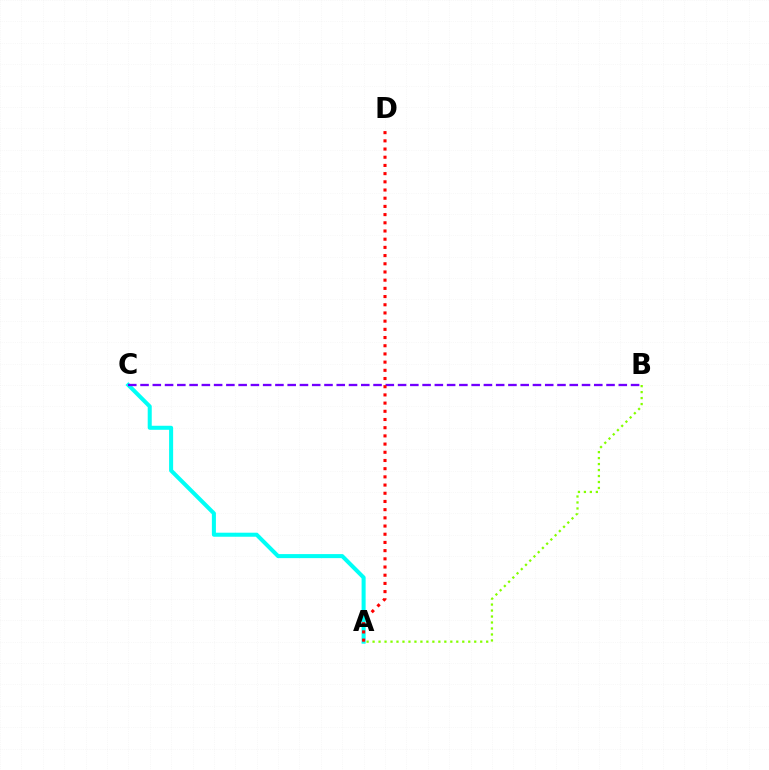{('A', 'C'): [{'color': '#00fff6', 'line_style': 'solid', 'thickness': 2.9}], ('B', 'C'): [{'color': '#7200ff', 'line_style': 'dashed', 'thickness': 1.67}], ('A', 'D'): [{'color': '#ff0000', 'line_style': 'dotted', 'thickness': 2.23}], ('A', 'B'): [{'color': '#84ff00', 'line_style': 'dotted', 'thickness': 1.62}]}